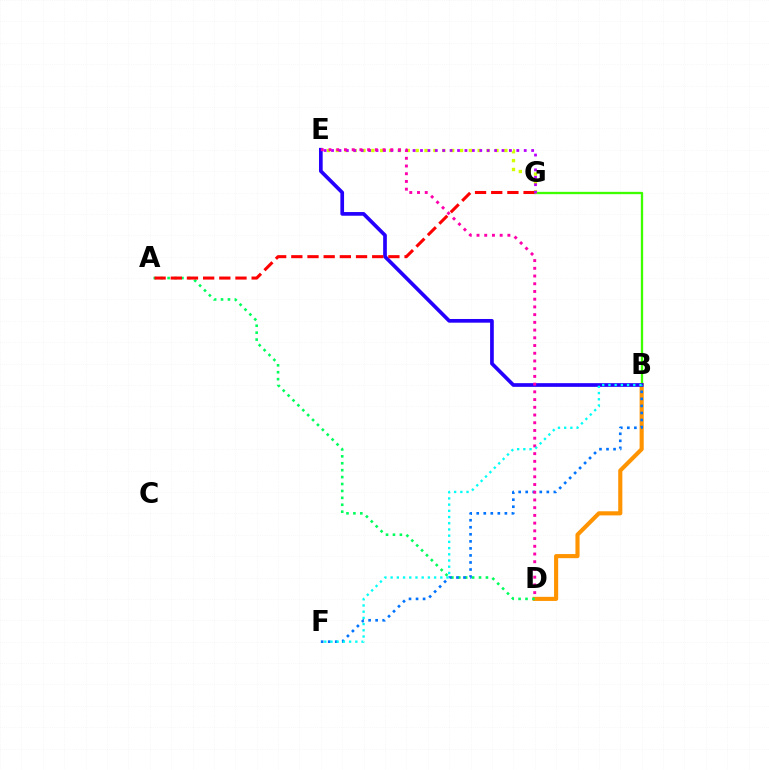{('B', 'D'): [{'color': '#ff9400', 'line_style': 'solid', 'thickness': 2.96}], ('B', 'G'): [{'color': '#3dff00', 'line_style': 'solid', 'thickness': 1.67}], ('A', 'D'): [{'color': '#00ff5c', 'line_style': 'dotted', 'thickness': 1.88}], ('B', 'E'): [{'color': '#2500ff', 'line_style': 'solid', 'thickness': 2.66}], ('E', 'G'): [{'color': '#d1ff00', 'line_style': 'dotted', 'thickness': 2.41}, {'color': '#b900ff', 'line_style': 'dotted', 'thickness': 2.01}], ('A', 'G'): [{'color': '#ff0000', 'line_style': 'dashed', 'thickness': 2.2}], ('B', 'F'): [{'color': '#0074ff', 'line_style': 'dotted', 'thickness': 1.91}, {'color': '#00fff6', 'line_style': 'dotted', 'thickness': 1.69}], ('D', 'E'): [{'color': '#ff00ac', 'line_style': 'dotted', 'thickness': 2.1}]}